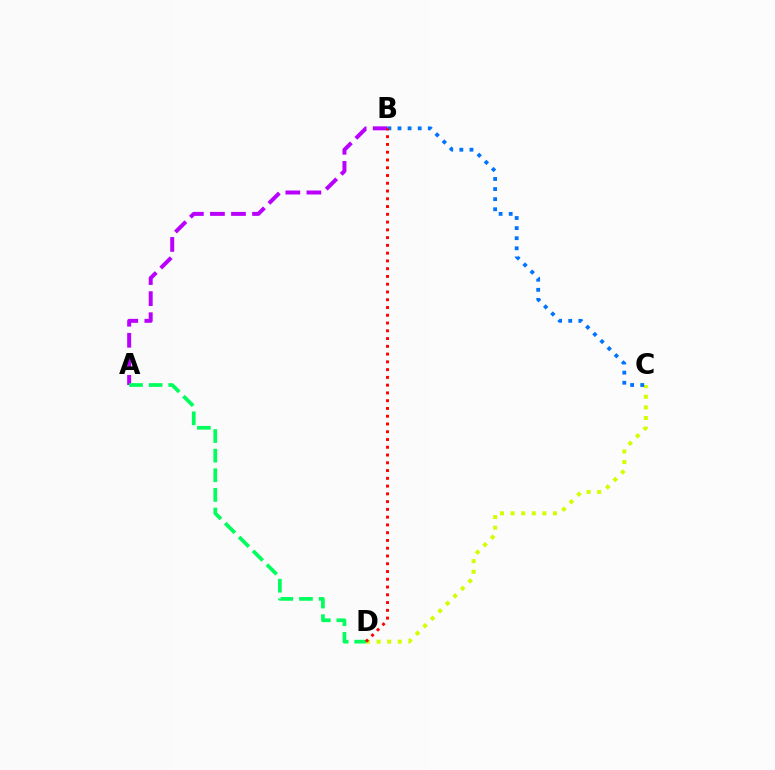{('A', 'B'): [{'color': '#b900ff', 'line_style': 'dashed', 'thickness': 2.86}], ('A', 'D'): [{'color': '#00ff5c', 'line_style': 'dashed', 'thickness': 2.67}], ('C', 'D'): [{'color': '#d1ff00', 'line_style': 'dotted', 'thickness': 2.88}], ('B', 'C'): [{'color': '#0074ff', 'line_style': 'dotted', 'thickness': 2.74}], ('B', 'D'): [{'color': '#ff0000', 'line_style': 'dotted', 'thickness': 2.11}]}